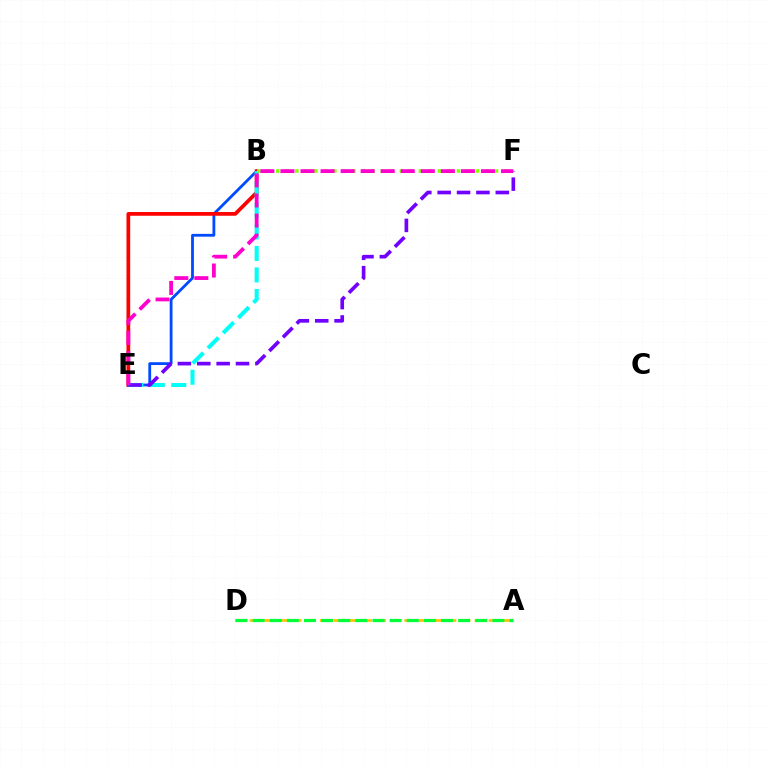{('B', 'E'): [{'color': '#004bff', 'line_style': 'solid', 'thickness': 2.02}, {'color': '#ff0000', 'line_style': 'solid', 'thickness': 2.68}, {'color': '#00fff6', 'line_style': 'dashed', 'thickness': 2.92}], ('A', 'D'): [{'color': '#ffbd00', 'line_style': 'dashed', 'thickness': 1.91}, {'color': '#00ff39', 'line_style': 'dashed', 'thickness': 2.33}], ('B', 'F'): [{'color': '#84ff00', 'line_style': 'dotted', 'thickness': 2.58}], ('E', 'F'): [{'color': '#7200ff', 'line_style': 'dashed', 'thickness': 2.63}, {'color': '#ff00cf', 'line_style': 'dashed', 'thickness': 2.72}]}